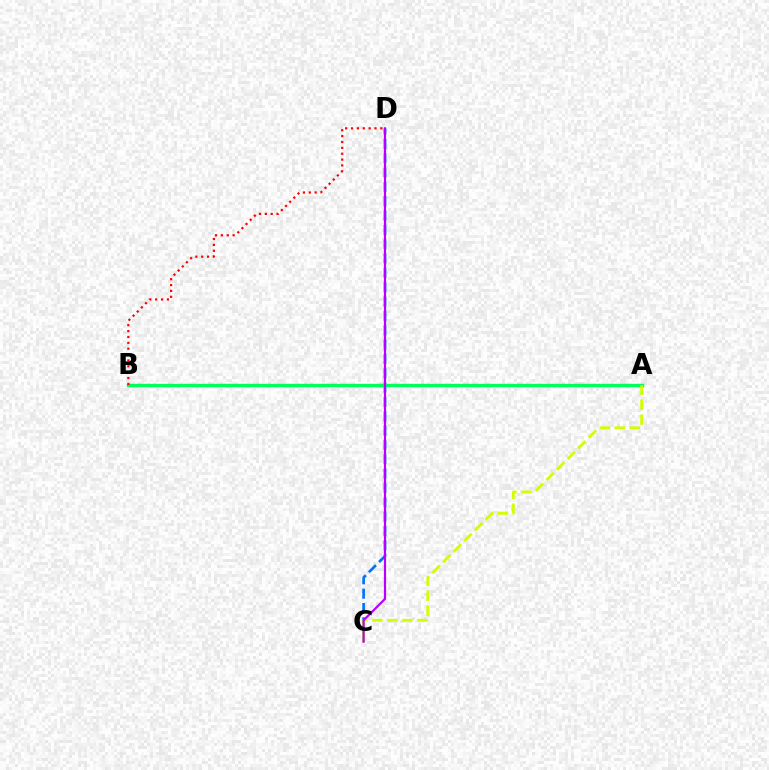{('C', 'D'): [{'color': '#0074ff', 'line_style': 'dashed', 'thickness': 1.95}, {'color': '#b900ff', 'line_style': 'solid', 'thickness': 1.57}], ('A', 'B'): [{'color': '#00ff5c', 'line_style': 'solid', 'thickness': 2.45}], ('A', 'C'): [{'color': '#d1ff00', 'line_style': 'dashed', 'thickness': 2.04}], ('B', 'D'): [{'color': '#ff0000', 'line_style': 'dotted', 'thickness': 1.59}]}